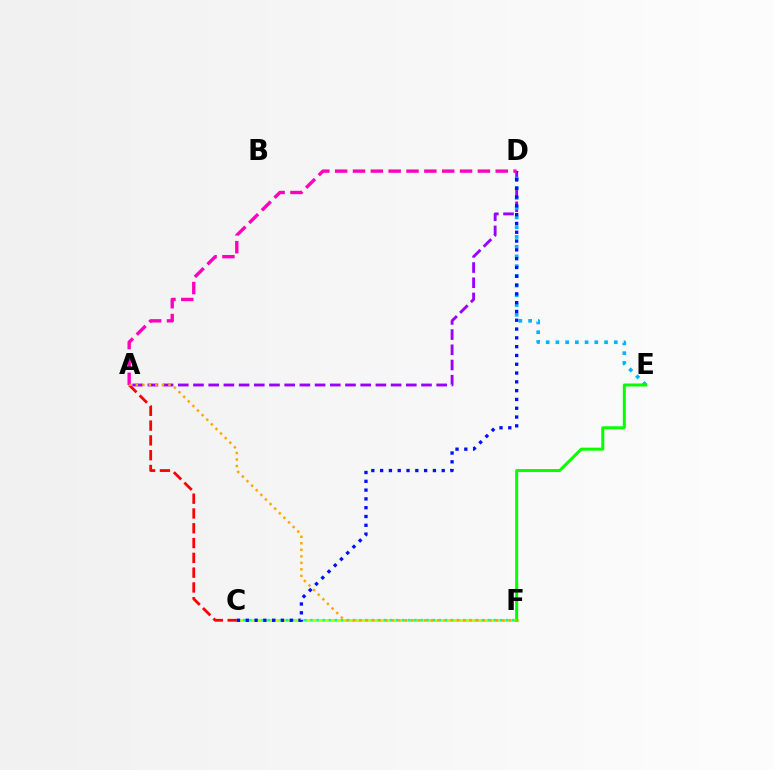{('C', 'F'): [{'color': '#b3ff00', 'line_style': 'solid', 'thickness': 2.03}, {'color': '#00ff9d', 'line_style': 'dotted', 'thickness': 1.66}], ('A', 'D'): [{'color': '#9b00ff', 'line_style': 'dashed', 'thickness': 2.07}, {'color': '#ff00bd', 'line_style': 'dashed', 'thickness': 2.42}], ('D', 'E'): [{'color': '#00b5ff', 'line_style': 'dotted', 'thickness': 2.64}], ('A', 'C'): [{'color': '#ff0000', 'line_style': 'dashed', 'thickness': 2.01}], ('C', 'D'): [{'color': '#0010ff', 'line_style': 'dotted', 'thickness': 2.39}], ('E', 'F'): [{'color': '#08ff00', 'line_style': 'solid', 'thickness': 2.17}], ('A', 'F'): [{'color': '#ffa500', 'line_style': 'dotted', 'thickness': 1.77}]}